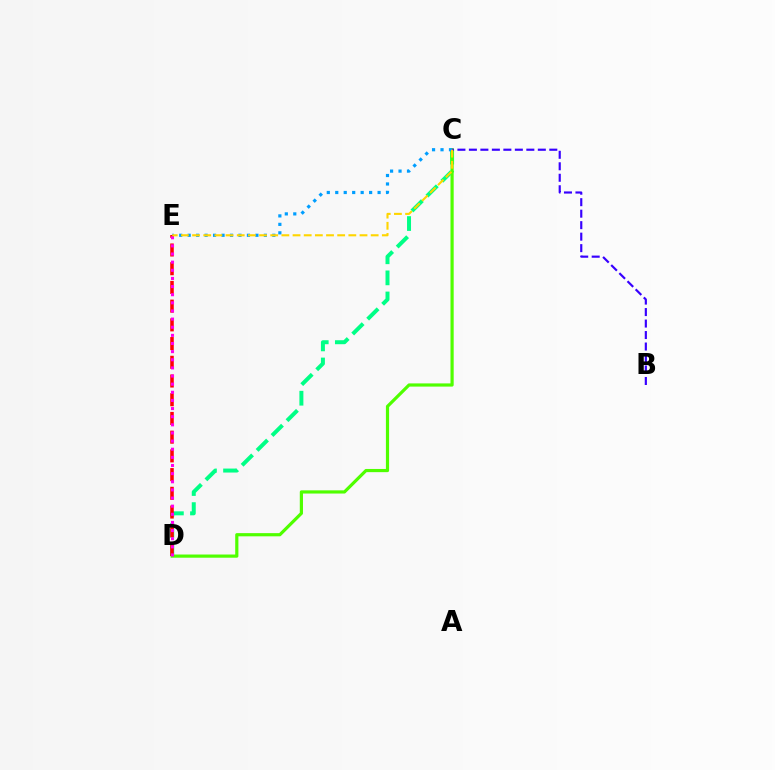{('C', 'D'): [{'color': '#00ff86', 'line_style': 'dashed', 'thickness': 2.87}, {'color': '#4fff00', 'line_style': 'solid', 'thickness': 2.3}], ('B', 'C'): [{'color': '#3700ff', 'line_style': 'dashed', 'thickness': 1.56}], ('C', 'E'): [{'color': '#009eff', 'line_style': 'dotted', 'thickness': 2.3}, {'color': '#ffd500', 'line_style': 'dashed', 'thickness': 1.52}], ('D', 'E'): [{'color': '#ff0000', 'line_style': 'dashed', 'thickness': 2.54}, {'color': '#ff00ed', 'line_style': 'dotted', 'thickness': 2.21}]}